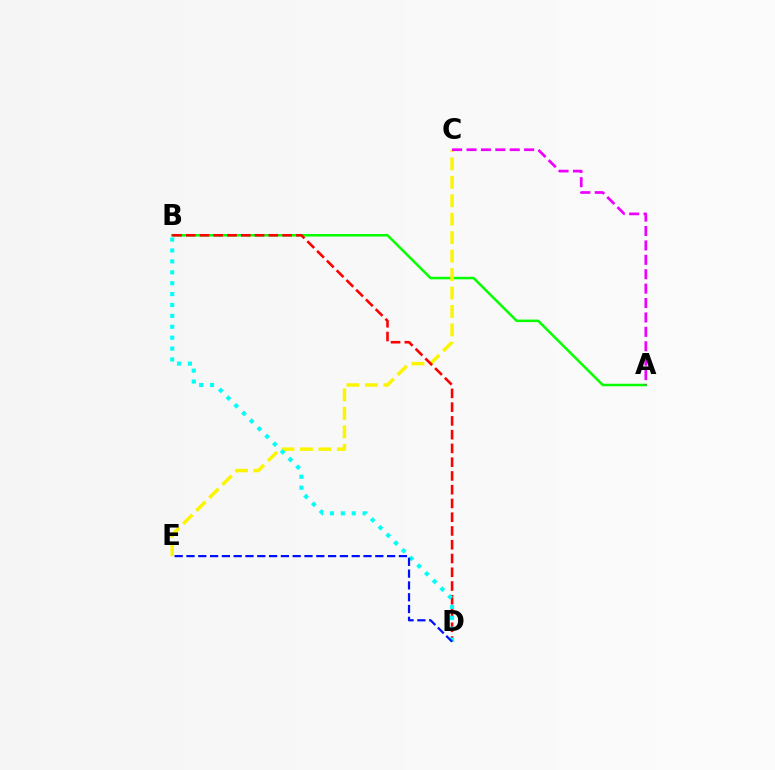{('A', 'B'): [{'color': '#08ff00', 'line_style': 'solid', 'thickness': 1.81}], ('C', 'E'): [{'color': '#fcf500', 'line_style': 'dashed', 'thickness': 2.51}], ('B', 'D'): [{'color': '#ff0000', 'line_style': 'dashed', 'thickness': 1.87}, {'color': '#00fff6', 'line_style': 'dotted', 'thickness': 2.96}], ('D', 'E'): [{'color': '#0010ff', 'line_style': 'dashed', 'thickness': 1.6}], ('A', 'C'): [{'color': '#ee00ff', 'line_style': 'dashed', 'thickness': 1.96}]}